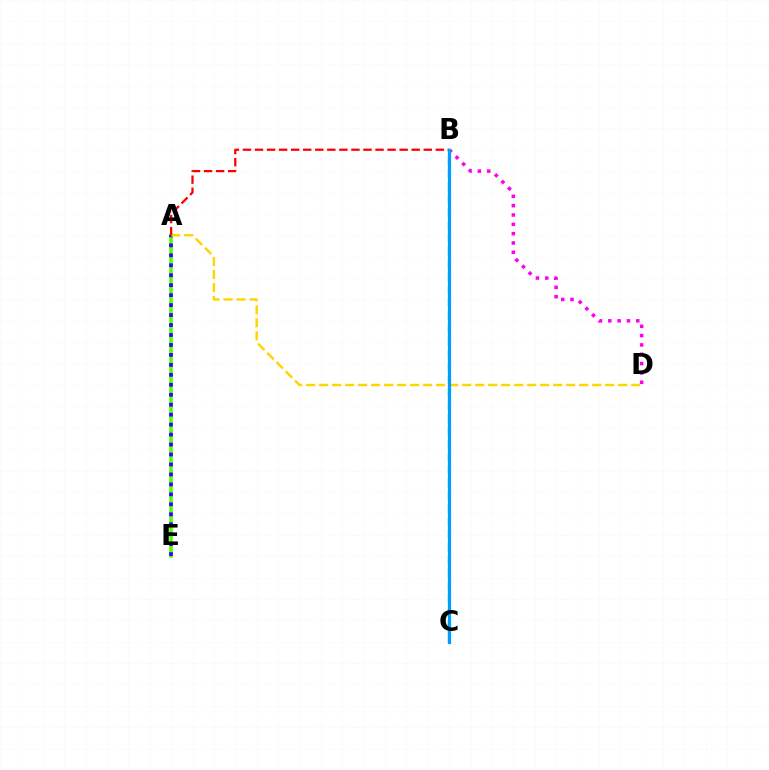{('B', 'C'): [{'color': '#00ff86', 'line_style': 'dashed', 'thickness': 1.75}, {'color': '#009eff', 'line_style': 'solid', 'thickness': 2.32}], ('A', 'E'): [{'color': '#4fff00', 'line_style': 'solid', 'thickness': 2.52}, {'color': '#3700ff', 'line_style': 'dotted', 'thickness': 2.71}], ('A', 'D'): [{'color': '#ffd500', 'line_style': 'dashed', 'thickness': 1.77}], ('A', 'B'): [{'color': '#ff0000', 'line_style': 'dashed', 'thickness': 1.64}], ('B', 'D'): [{'color': '#ff00ed', 'line_style': 'dotted', 'thickness': 2.53}]}